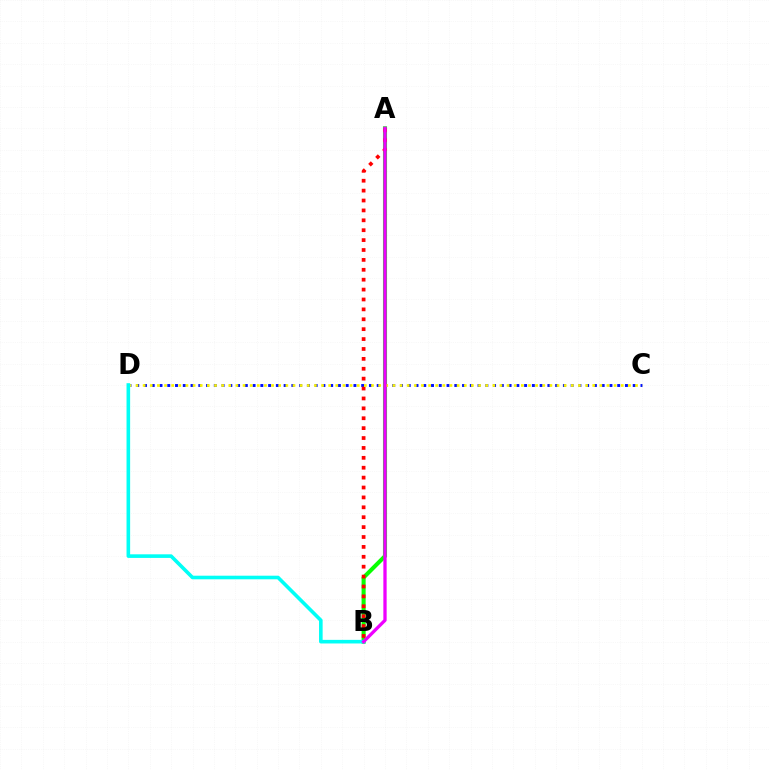{('C', 'D'): [{'color': '#0010ff', 'line_style': 'dotted', 'thickness': 2.11}, {'color': '#fcf500', 'line_style': 'dotted', 'thickness': 1.94}], ('A', 'B'): [{'color': '#08ff00', 'line_style': 'solid', 'thickness': 2.93}, {'color': '#ff0000', 'line_style': 'dotted', 'thickness': 2.69}, {'color': '#ee00ff', 'line_style': 'solid', 'thickness': 2.37}], ('B', 'D'): [{'color': '#00fff6', 'line_style': 'solid', 'thickness': 2.59}]}